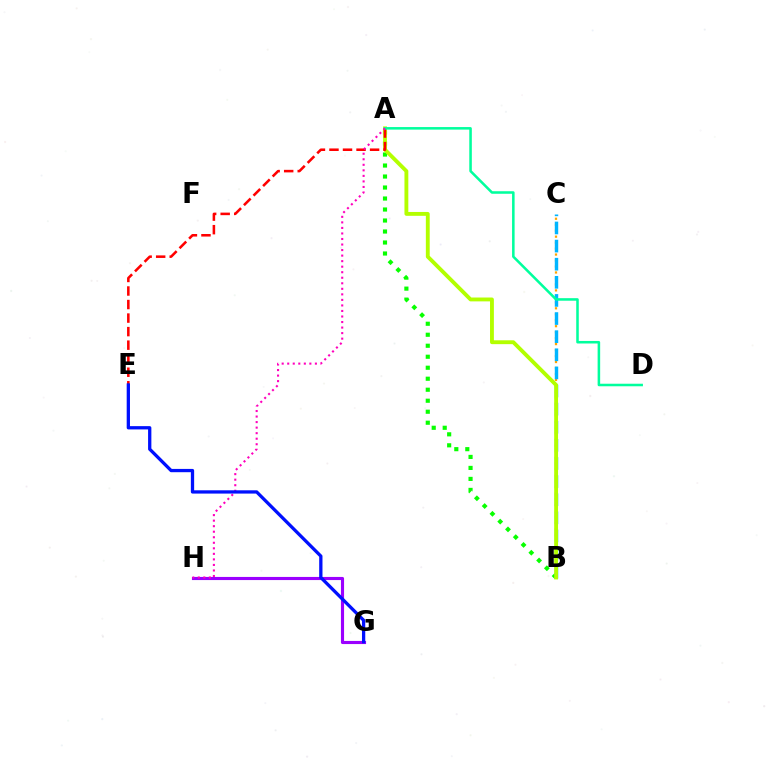{('G', 'H'): [{'color': '#9b00ff', 'line_style': 'solid', 'thickness': 2.25}], ('B', 'C'): [{'color': '#ffa500', 'line_style': 'dotted', 'thickness': 1.62}, {'color': '#00b5ff', 'line_style': 'dashed', 'thickness': 2.46}], ('A', 'B'): [{'color': '#08ff00', 'line_style': 'dotted', 'thickness': 2.99}, {'color': '#b3ff00', 'line_style': 'solid', 'thickness': 2.78}], ('A', 'E'): [{'color': '#ff0000', 'line_style': 'dashed', 'thickness': 1.84}], ('A', 'D'): [{'color': '#00ff9d', 'line_style': 'solid', 'thickness': 1.83}], ('A', 'H'): [{'color': '#ff00bd', 'line_style': 'dotted', 'thickness': 1.5}], ('E', 'G'): [{'color': '#0010ff', 'line_style': 'solid', 'thickness': 2.37}]}